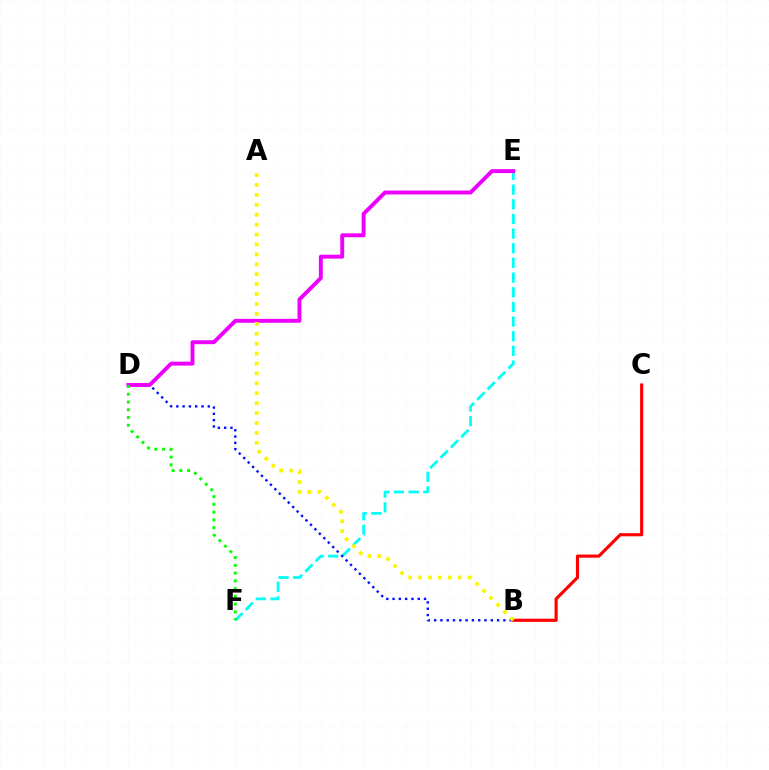{('E', 'F'): [{'color': '#00fff6', 'line_style': 'dashed', 'thickness': 1.99}], ('B', 'D'): [{'color': '#0010ff', 'line_style': 'dotted', 'thickness': 1.71}], ('D', 'E'): [{'color': '#ee00ff', 'line_style': 'solid', 'thickness': 2.82}], ('B', 'C'): [{'color': '#ff0000', 'line_style': 'solid', 'thickness': 2.25}], ('A', 'B'): [{'color': '#fcf500', 'line_style': 'dotted', 'thickness': 2.69}], ('D', 'F'): [{'color': '#08ff00', 'line_style': 'dotted', 'thickness': 2.11}]}